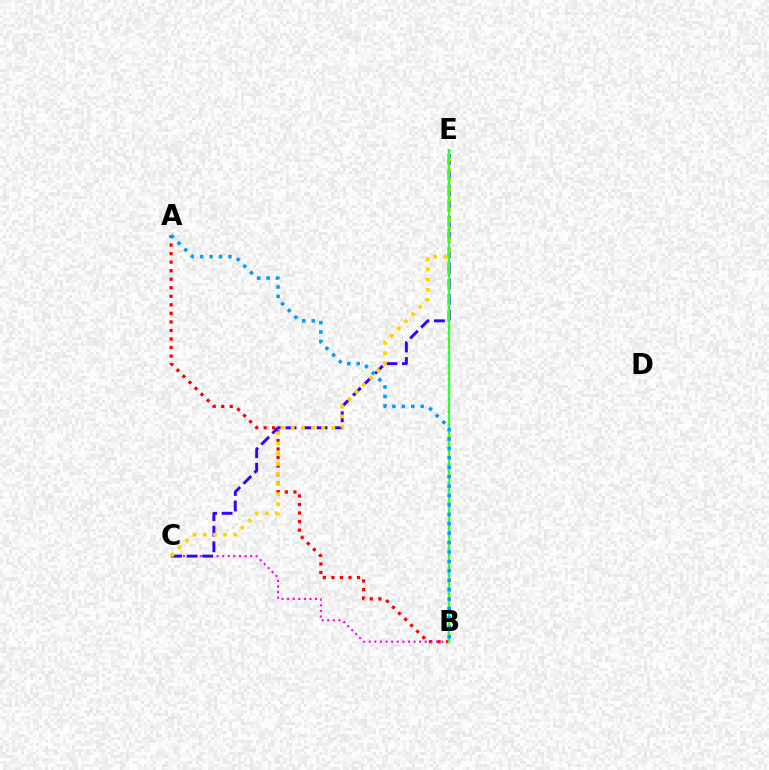{('A', 'B'): [{'color': '#ff0000', 'line_style': 'dotted', 'thickness': 2.32}, {'color': '#009eff', 'line_style': 'dotted', 'thickness': 2.56}], ('B', 'C'): [{'color': '#ff00ed', 'line_style': 'dotted', 'thickness': 1.52}], ('C', 'E'): [{'color': '#3700ff', 'line_style': 'dashed', 'thickness': 2.11}, {'color': '#ffd500', 'line_style': 'dotted', 'thickness': 2.75}], ('B', 'E'): [{'color': '#4fff00', 'line_style': 'solid', 'thickness': 1.58}, {'color': '#00ff86', 'line_style': 'dotted', 'thickness': 1.77}]}